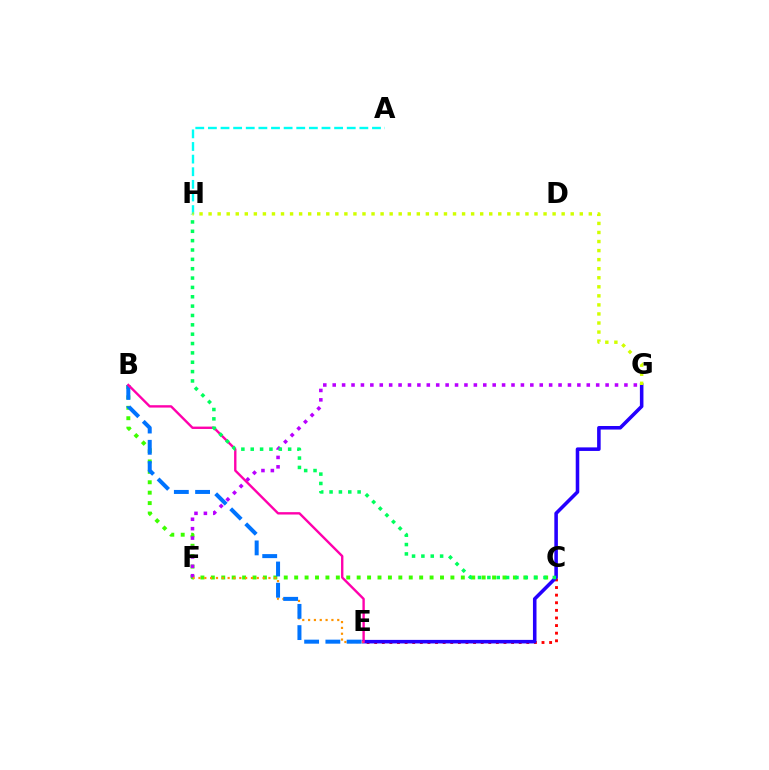{('B', 'C'): [{'color': '#3dff00', 'line_style': 'dotted', 'thickness': 2.83}], ('A', 'H'): [{'color': '#00fff6', 'line_style': 'dashed', 'thickness': 1.71}], ('F', 'G'): [{'color': '#b900ff', 'line_style': 'dotted', 'thickness': 2.56}], ('C', 'E'): [{'color': '#ff0000', 'line_style': 'dotted', 'thickness': 2.07}], ('E', 'G'): [{'color': '#2500ff', 'line_style': 'solid', 'thickness': 2.56}], ('E', 'F'): [{'color': '#ff9400', 'line_style': 'dotted', 'thickness': 1.58}], ('B', 'E'): [{'color': '#0074ff', 'line_style': 'dashed', 'thickness': 2.89}, {'color': '#ff00ac', 'line_style': 'solid', 'thickness': 1.71}], ('C', 'H'): [{'color': '#00ff5c', 'line_style': 'dotted', 'thickness': 2.54}], ('G', 'H'): [{'color': '#d1ff00', 'line_style': 'dotted', 'thickness': 2.46}]}